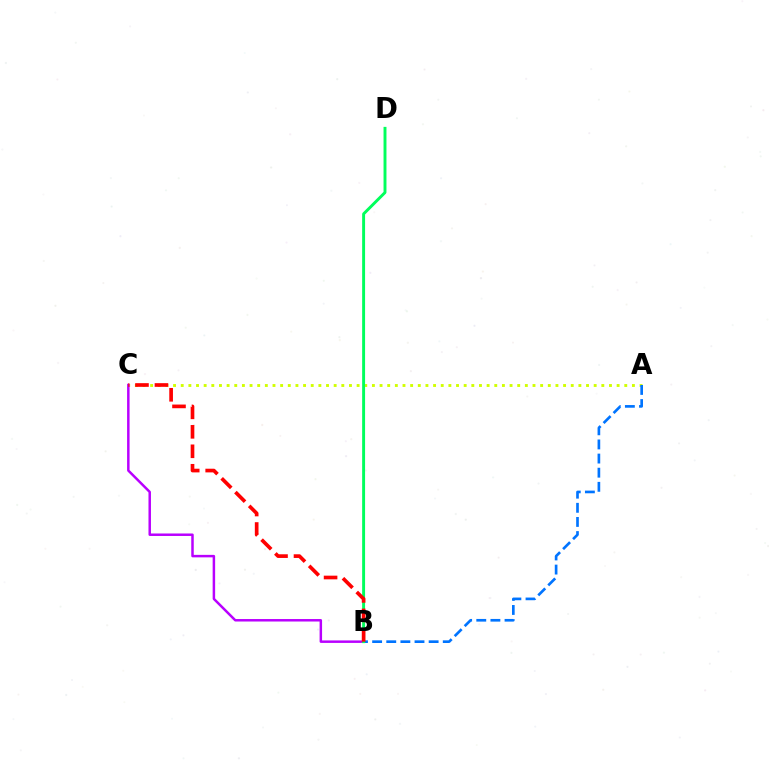{('A', 'C'): [{'color': '#d1ff00', 'line_style': 'dotted', 'thickness': 2.08}], ('B', 'C'): [{'color': '#b900ff', 'line_style': 'solid', 'thickness': 1.79}, {'color': '#ff0000', 'line_style': 'dashed', 'thickness': 2.64}], ('A', 'B'): [{'color': '#0074ff', 'line_style': 'dashed', 'thickness': 1.92}], ('B', 'D'): [{'color': '#00ff5c', 'line_style': 'solid', 'thickness': 2.1}]}